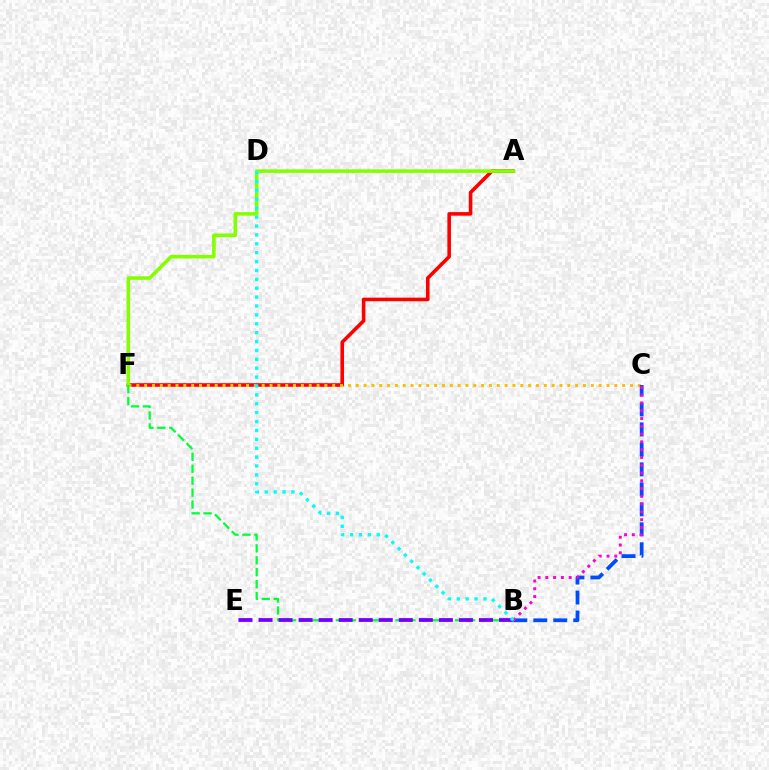{('A', 'F'): [{'color': '#ff0000', 'line_style': 'solid', 'thickness': 2.58}, {'color': '#84ff00', 'line_style': 'solid', 'thickness': 2.57}], ('C', 'F'): [{'color': '#ffbd00', 'line_style': 'dotted', 'thickness': 2.13}], ('B', 'C'): [{'color': '#004bff', 'line_style': 'dashed', 'thickness': 2.71}, {'color': '#ff00cf', 'line_style': 'dotted', 'thickness': 2.11}], ('B', 'F'): [{'color': '#00ff39', 'line_style': 'dashed', 'thickness': 1.62}], ('B', 'E'): [{'color': '#7200ff', 'line_style': 'dashed', 'thickness': 2.72}], ('B', 'D'): [{'color': '#00fff6', 'line_style': 'dotted', 'thickness': 2.41}]}